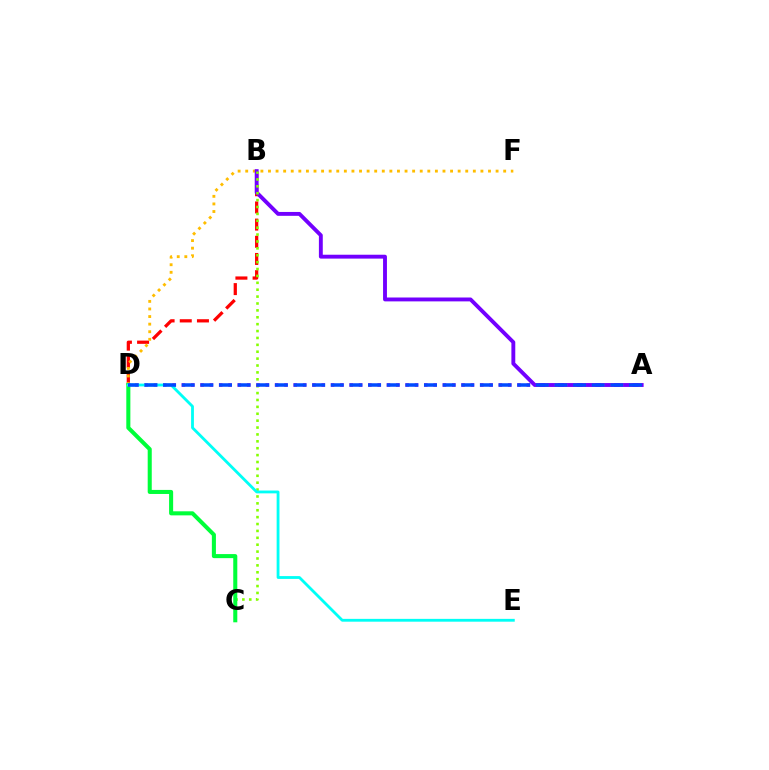{('B', 'D'): [{'color': '#ff0000', 'line_style': 'dashed', 'thickness': 2.33}], ('D', 'F'): [{'color': '#ffbd00', 'line_style': 'dotted', 'thickness': 2.06}], ('A', 'B'): [{'color': '#7200ff', 'line_style': 'solid', 'thickness': 2.79}], ('B', 'C'): [{'color': '#84ff00', 'line_style': 'dotted', 'thickness': 1.87}], ('C', 'D'): [{'color': '#00ff39', 'line_style': 'solid', 'thickness': 2.92}], ('A', 'D'): [{'color': '#ff00cf', 'line_style': 'dotted', 'thickness': 2.53}, {'color': '#004bff', 'line_style': 'dashed', 'thickness': 2.53}], ('D', 'E'): [{'color': '#00fff6', 'line_style': 'solid', 'thickness': 2.03}]}